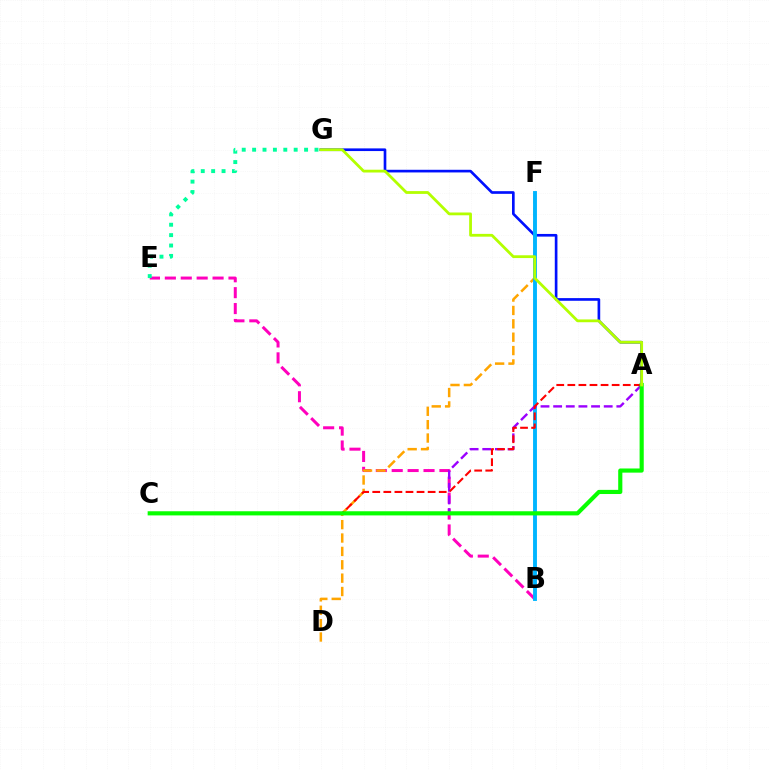{('B', 'E'): [{'color': '#ff00bd', 'line_style': 'dashed', 'thickness': 2.16}], ('E', 'G'): [{'color': '#00ff9d', 'line_style': 'dotted', 'thickness': 2.82}], ('D', 'F'): [{'color': '#ffa500', 'line_style': 'dashed', 'thickness': 1.82}], ('A', 'G'): [{'color': '#0010ff', 'line_style': 'solid', 'thickness': 1.92}, {'color': '#b3ff00', 'line_style': 'solid', 'thickness': 2.01}], ('B', 'F'): [{'color': '#00b5ff', 'line_style': 'solid', 'thickness': 2.79}], ('A', 'C'): [{'color': '#9b00ff', 'line_style': 'dashed', 'thickness': 1.72}, {'color': '#ff0000', 'line_style': 'dashed', 'thickness': 1.51}, {'color': '#08ff00', 'line_style': 'solid', 'thickness': 2.99}]}